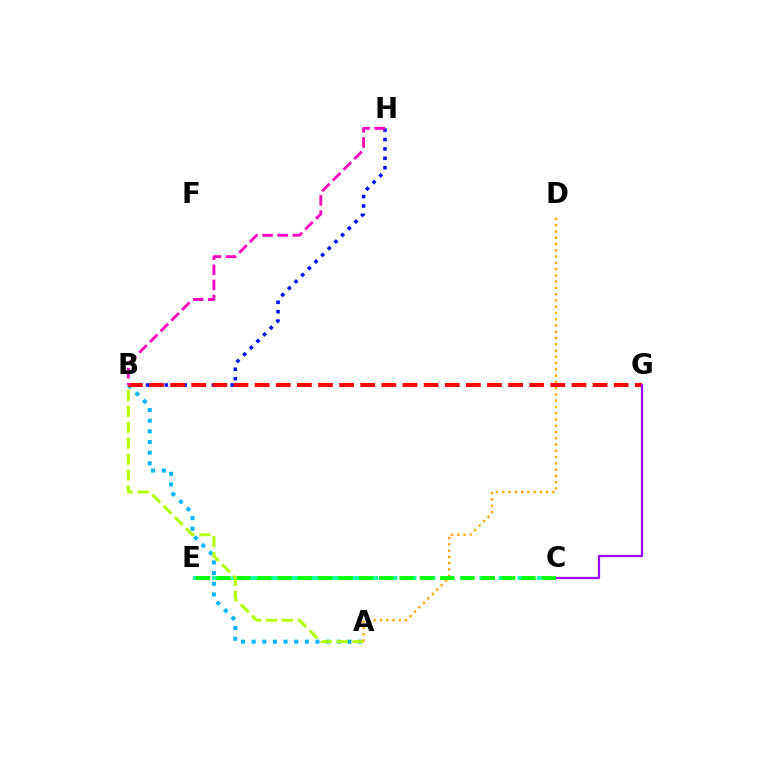{('B', 'H'): [{'color': '#0010ff', 'line_style': 'dotted', 'thickness': 2.56}, {'color': '#ff00bd', 'line_style': 'dashed', 'thickness': 2.06}], ('A', 'B'): [{'color': '#00b5ff', 'line_style': 'dotted', 'thickness': 2.89}, {'color': '#b3ff00', 'line_style': 'dashed', 'thickness': 2.16}], ('C', 'E'): [{'color': '#00ff9d', 'line_style': 'dashed', 'thickness': 2.59}, {'color': '#08ff00', 'line_style': 'dashed', 'thickness': 2.76}], ('B', 'G'): [{'color': '#ff0000', 'line_style': 'dashed', 'thickness': 2.87}], ('C', 'G'): [{'color': '#9b00ff', 'line_style': 'solid', 'thickness': 1.62}], ('A', 'D'): [{'color': '#ffa500', 'line_style': 'dotted', 'thickness': 1.7}]}